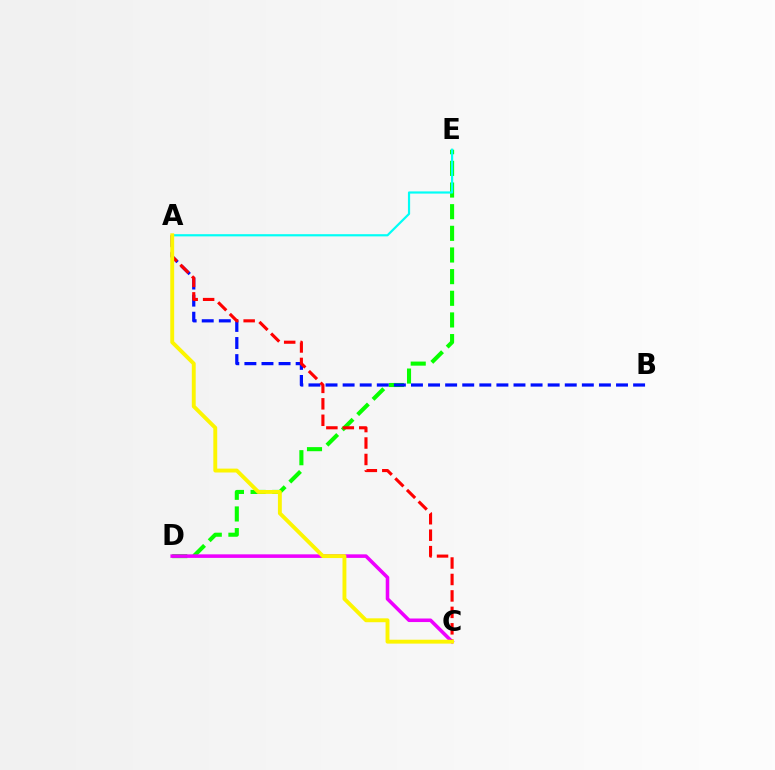{('D', 'E'): [{'color': '#08ff00', 'line_style': 'dashed', 'thickness': 2.94}], ('A', 'B'): [{'color': '#0010ff', 'line_style': 'dashed', 'thickness': 2.32}], ('C', 'D'): [{'color': '#ee00ff', 'line_style': 'solid', 'thickness': 2.56}], ('A', 'E'): [{'color': '#00fff6', 'line_style': 'solid', 'thickness': 1.58}], ('A', 'C'): [{'color': '#ff0000', 'line_style': 'dashed', 'thickness': 2.23}, {'color': '#fcf500', 'line_style': 'solid', 'thickness': 2.8}]}